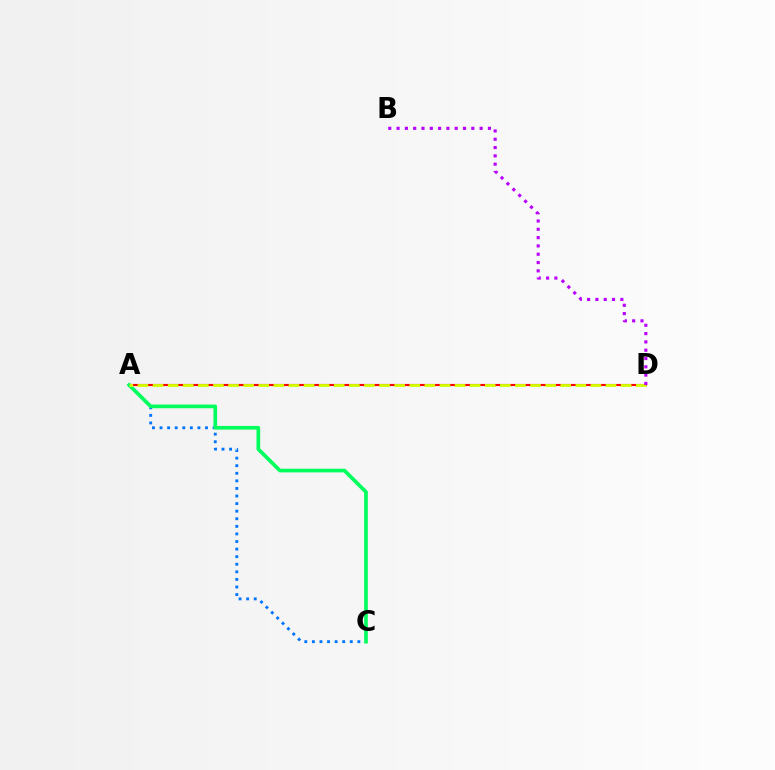{('A', 'D'): [{'color': '#ff0000', 'line_style': 'solid', 'thickness': 1.53}, {'color': '#d1ff00', 'line_style': 'dashed', 'thickness': 2.05}], ('A', 'C'): [{'color': '#0074ff', 'line_style': 'dotted', 'thickness': 2.06}, {'color': '#00ff5c', 'line_style': 'solid', 'thickness': 2.65}], ('B', 'D'): [{'color': '#b900ff', 'line_style': 'dotted', 'thickness': 2.26}]}